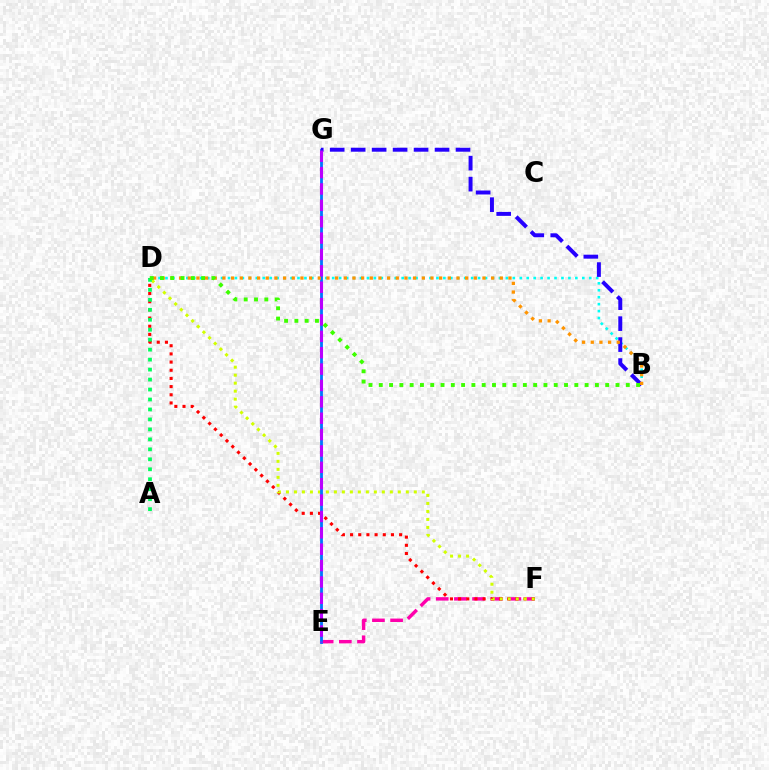{('E', 'F'): [{'color': '#ff00ac', 'line_style': 'dashed', 'thickness': 2.47}], ('D', 'F'): [{'color': '#ff0000', 'line_style': 'dotted', 'thickness': 2.22}, {'color': '#d1ff00', 'line_style': 'dotted', 'thickness': 2.17}], ('E', 'G'): [{'color': '#0074ff', 'line_style': 'solid', 'thickness': 2.02}, {'color': '#b900ff', 'line_style': 'dashed', 'thickness': 2.22}], ('B', 'D'): [{'color': '#00fff6', 'line_style': 'dotted', 'thickness': 1.89}, {'color': '#ff9400', 'line_style': 'dotted', 'thickness': 2.36}, {'color': '#3dff00', 'line_style': 'dotted', 'thickness': 2.8}], ('A', 'D'): [{'color': '#00ff5c', 'line_style': 'dotted', 'thickness': 2.71}], ('B', 'G'): [{'color': '#2500ff', 'line_style': 'dashed', 'thickness': 2.85}]}